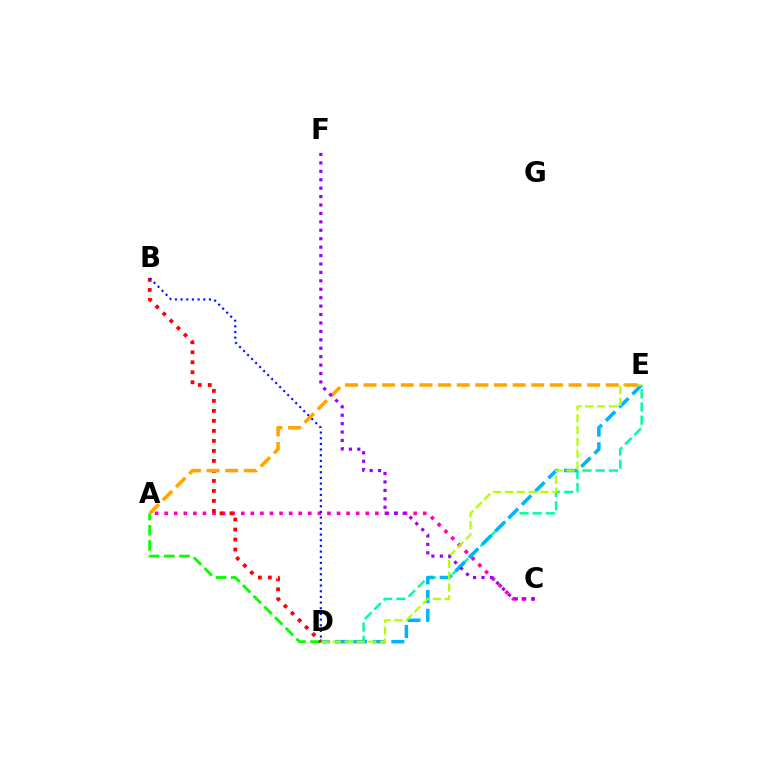{('A', 'D'): [{'color': '#08ff00', 'line_style': 'dashed', 'thickness': 2.06}], ('D', 'E'): [{'color': '#00ff9d', 'line_style': 'dashed', 'thickness': 1.8}, {'color': '#00b5ff', 'line_style': 'dashed', 'thickness': 2.55}, {'color': '#b3ff00', 'line_style': 'dashed', 'thickness': 1.61}], ('A', 'C'): [{'color': '#ff00bd', 'line_style': 'dotted', 'thickness': 2.6}], ('B', 'D'): [{'color': '#ff0000', 'line_style': 'dotted', 'thickness': 2.72}, {'color': '#0010ff', 'line_style': 'dotted', 'thickness': 1.54}], ('A', 'E'): [{'color': '#ffa500', 'line_style': 'dashed', 'thickness': 2.53}], ('C', 'F'): [{'color': '#9b00ff', 'line_style': 'dotted', 'thickness': 2.29}]}